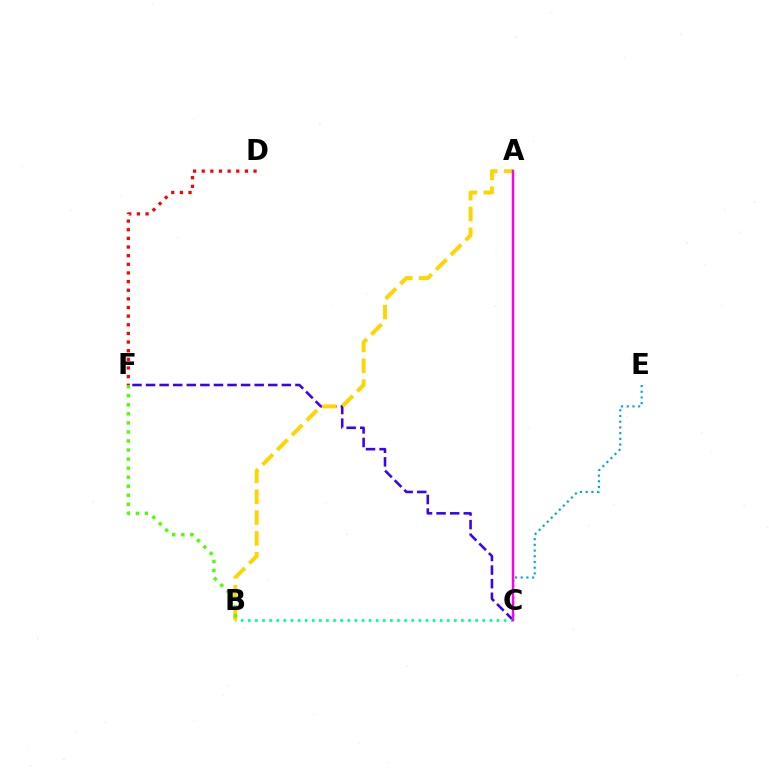{('C', 'E'): [{'color': '#009eff', 'line_style': 'dotted', 'thickness': 1.55}], ('C', 'F'): [{'color': '#3700ff', 'line_style': 'dashed', 'thickness': 1.84}], ('D', 'F'): [{'color': '#ff0000', 'line_style': 'dotted', 'thickness': 2.35}], ('B', 'C'): [{'color': '#00ff86', 'line_style': 'dotted', 'thickness': 1.93}], ('A', 'B'): [{'color': '#ffd500', 'line_style': 'dashed', 'thickness': 2.83}], ('B', 'F'): [{'color': '#4fff00', 'line_style': 'dotted', 'thickness': 2.46}], ('A', 'C'): [{'color': '#ff00ed', 'line_style': 'solid', 'thickness': 1.74}]}